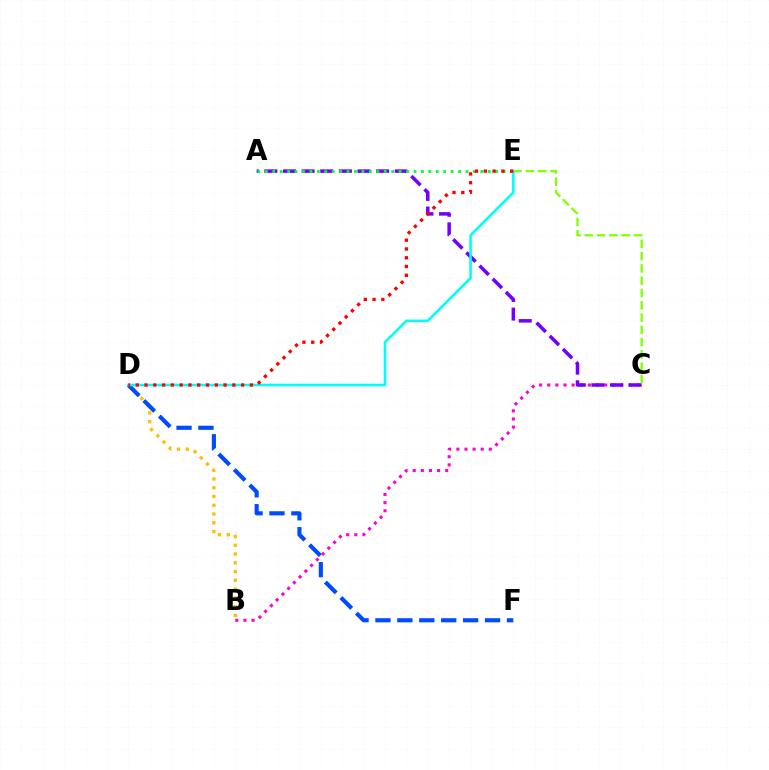{('B', 'C'): [{'color': '#ff00cf', 'line_style': 'dotted', 'thickness': 2.21}], ('A', 'C'): [{'color': '#7200ff', 'line_style': 'dashed', 'thickness': 2.53}], ('B', 'D'): [{'color': '#ffbd00', 'line_style': 'dotted', 'thickness': 2.38}], ('A', 'E'): [{'color': '#00ff39', 'line_style': 'dotted', 'thickness': 2.02}], ('D', 'F'): [{'color': '#004bff', 'line_style': 'dashed', 'thickness': 2.98}], ('C', 'E'): [{'color': '#84ff00', 'line_style': 'dashed', 'thickness': 1.67}], ('D', 'E'): [{'color': '#00fff6', 'line_style': 'solid', 'thickness': 1.85}, {'color': '#ff0000', 'line_style': 'dotted', 'thickness': 2.39}]}